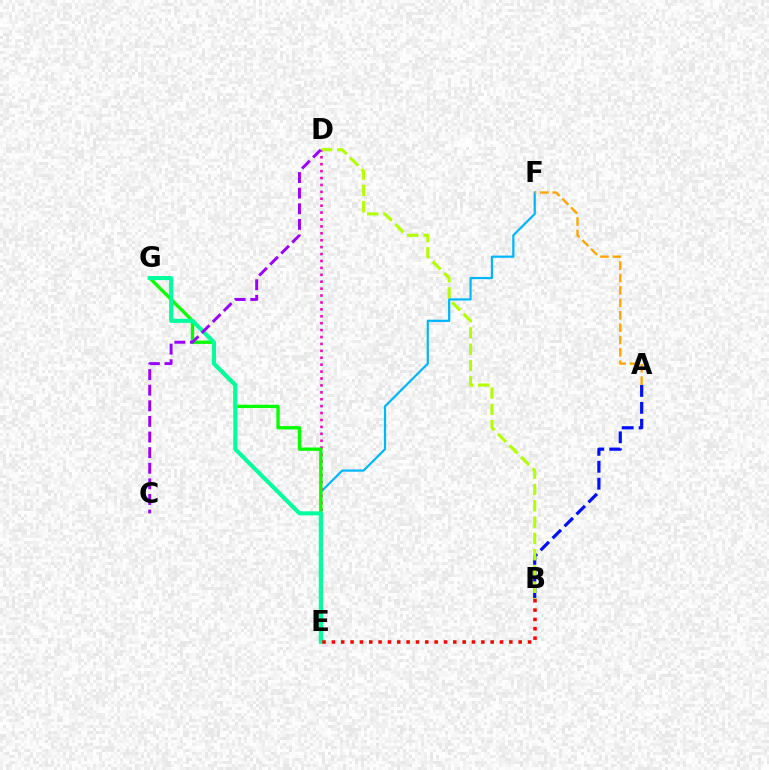{('A', 'B'): [{'color': '#0010ff', 'line_style': 'dashed', 'thickness': 2.3}], ('B', 'D'): [{'color': '#b3ff00', 'line_style': 'dashed', 'thickness': 2.21}], ('E', 'F'): [{'color': '#00b5ff', 'line_style': 'solid', 'thickness': 1.59}], ('D', 'E'): [{'color': '#ff00bd', 'line_style': 'dotted', 'thickness': 1.88}], ('E', 'G'): [{'color': '#08ff00', 'line_style': 'solid', 'thickness': 2.42}, {'color': '#00ff9d', 'line_style': 'solid', 'thickness': 2.92}], ('A', 'F'): [{'color': '#ffa500', 'line_style': 'dashed', 'thickness': 1.68}], ('B', 'E'): [{'color': '#ff0000', 'line_style': 'dotted', 'thickness': 2.54}], ('C', 'D'): [{'color': '#9b00ff', 'line_style': 'dashed', 'thickness': 2.12}]}